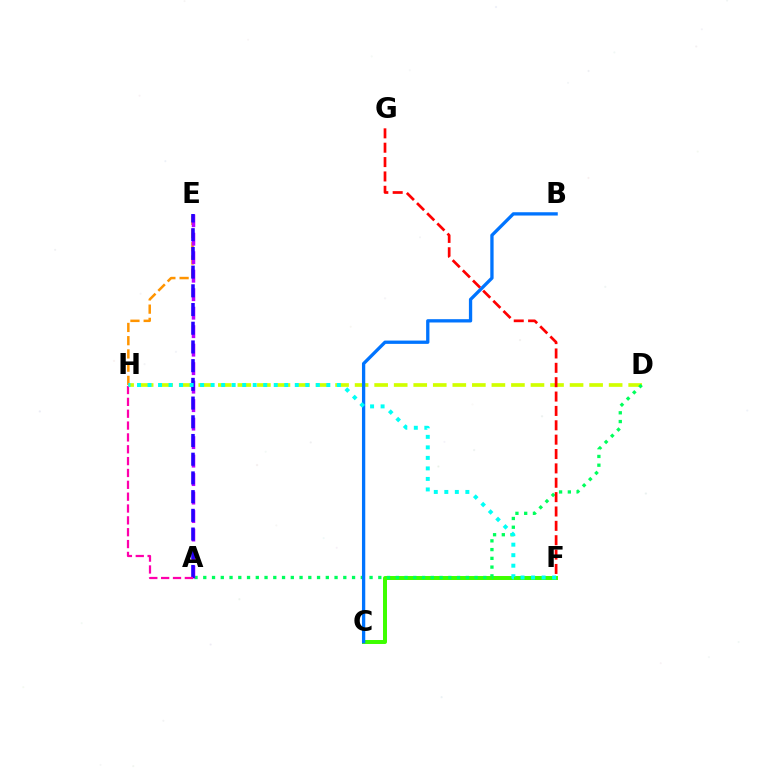{('C', 'F'): [{'color': '#3dff00', 'line_style': 'solid', 'thickness': 2.86}], ('D', 'H'): [{'color': '#d1ff00', 'line_style': 'dashed', 'thickness': 2.65}], ('E', 'H'): [{'color': '#ff9400', 'line_style': 'dashed', 'thickness': 1.8}], ('A', 'D'): [{'color': '#00ff5c', 'line_style': 'dotted', 'thickness': 2.38}], ('A', 'E'): [{'color': '#b900ff', 'line_style': 'dashed', 'thickness': 2.51}, {'color': '#2500ff', 'line_style': 'dashed', 'thickness': 2.54}], ('A', 'H'): [{'color': '#ff00ac', 'line_style': 'dashed', 'thickness': 1.61}], ('B', 'C'): [{'color': '#0074ff', 'line_style': 'solid', 'thickness': 2.38}], ('F', 'H'): [{'color': '#00fff6', 'line_style': 'dotted', 'thickness': 2.86}], ('F', 'G'): [{'color': '#ff0000', 'line_style': 'dashed', 'thickness': 1.95}]}